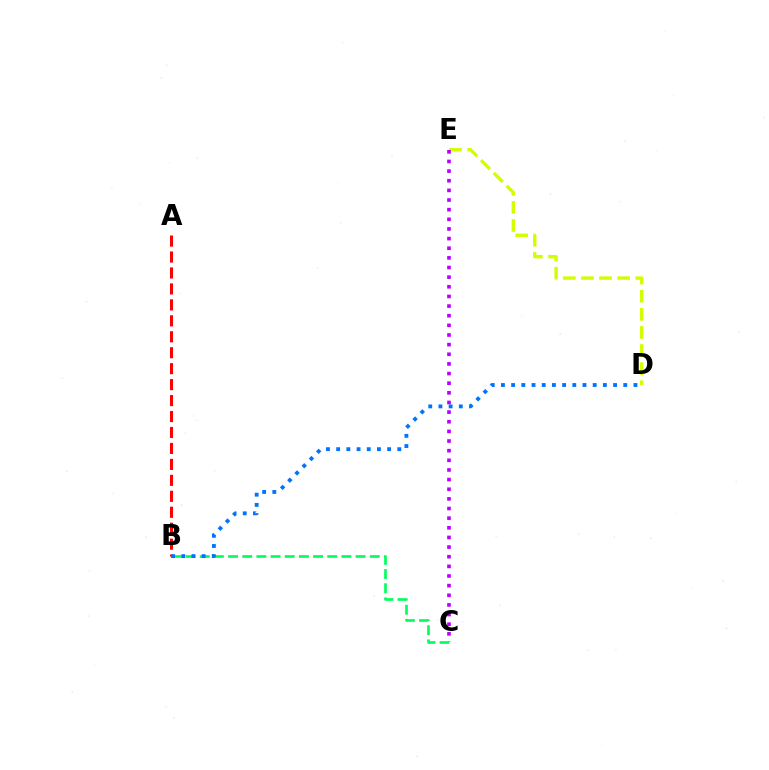{('D', 'E'): [{'color': '#d1ff00', 'line_style': 'dashed', 'thickness': 2.46}], ('C', 'E'): [{'color': '#b900ff', 'line_style': 'dotted', 'thickness': 2.62}], ('B', 'C'): [{'color': '#00ff5c', 'line_style': 'dashed', 'thickness': 1.92}], ('A', 'B'): [{'color': '#ff0000', 'line_style': 'dashed', 'thickness': 2.17}], ('B', 'D'): [{'color': '#0074ff', 'line_style': 'dotted', 'thickness': 2.77}]}